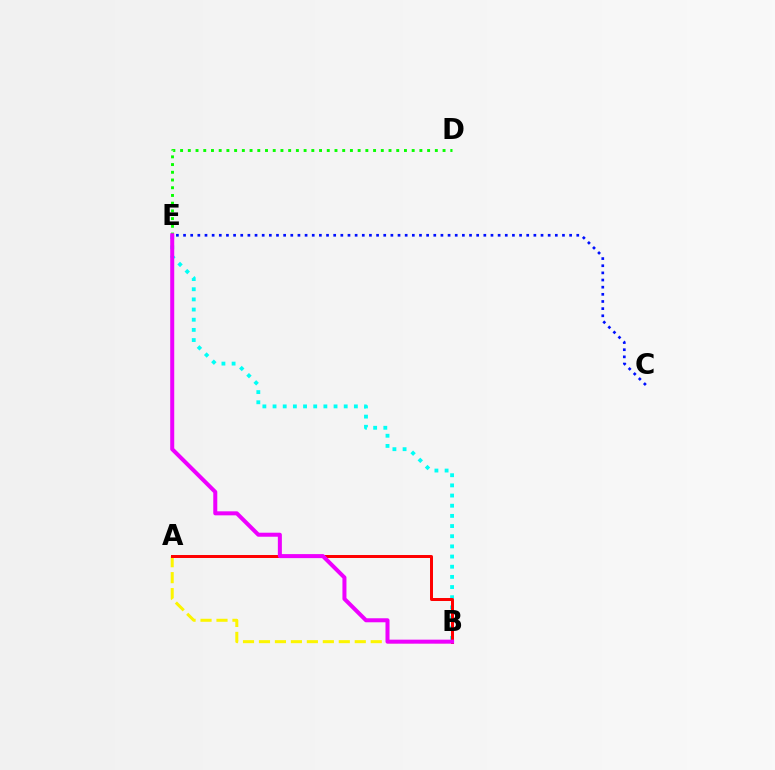{('B', 'E'): [{'color': '#00fff6', 'line_style': 'dotted', 'thickness': 2.76}, {'color': '#ee00ff', 'line_style': 'solid', 'thickness': 2.89}], ('A', 'B'): [{'color': '#fcf500', 'line_style': 'dashed', 'thickness': 2.17}, {'color': '#ff0000', 'line_style': 'solid', 'thickness': 2.15}], ('C', 'E'): [{'color': '#0010ff', 'line_style': 'dotted', 'thickness': 1.94}], ('D', 'E'): [{'color': '#08ff00', 'line_style': 'dotted', 'thickness': 2.1}]}